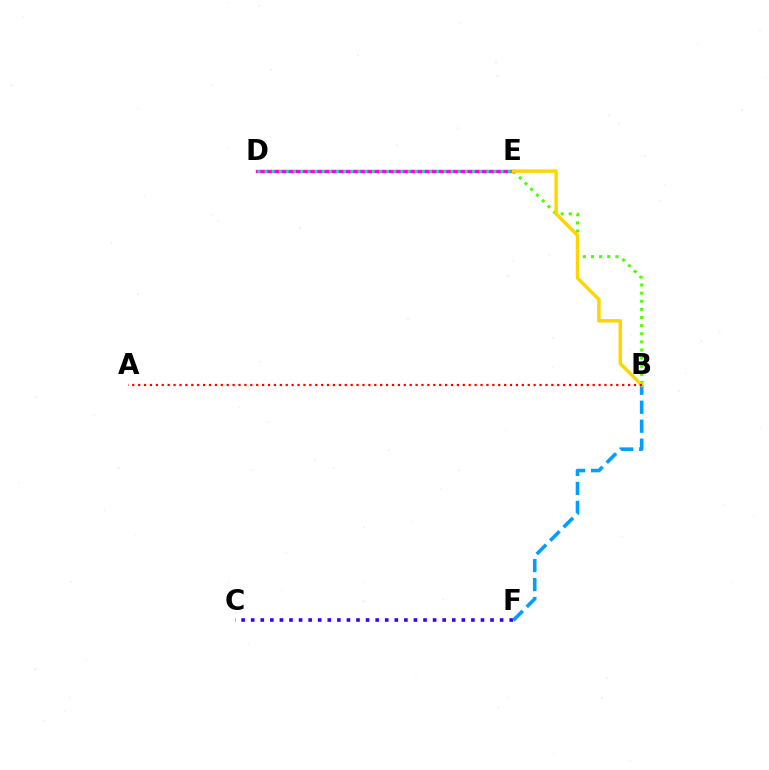{('B', 'E'): [{'color': '#4fff00', 'line_style': 'dotted', 'thickness': 2.21}, {'color': '#ffd500', 'line_style': 'solid', 'thickness': 2.47}], ('D', 'E'): [{'color': '#ff00ed', 'line_style': 'solid', 'thickness': 2.4}, {'color': '#00ff86', 'line_style': 'dotted', 'thickness': 1.94}], ('C', 'F'): [{'color': '#3700ff', 'line_style': 'dotted', 'thickness': 2.6}], ('B', 'F'): [{'color': '#009eff', 'line_style': 'dashed', 'thickness': 2.58}], ('A', 'B'): [{'color': '#ff0000', 'line_style': 'dotted', 'thickness': 1.6}]}